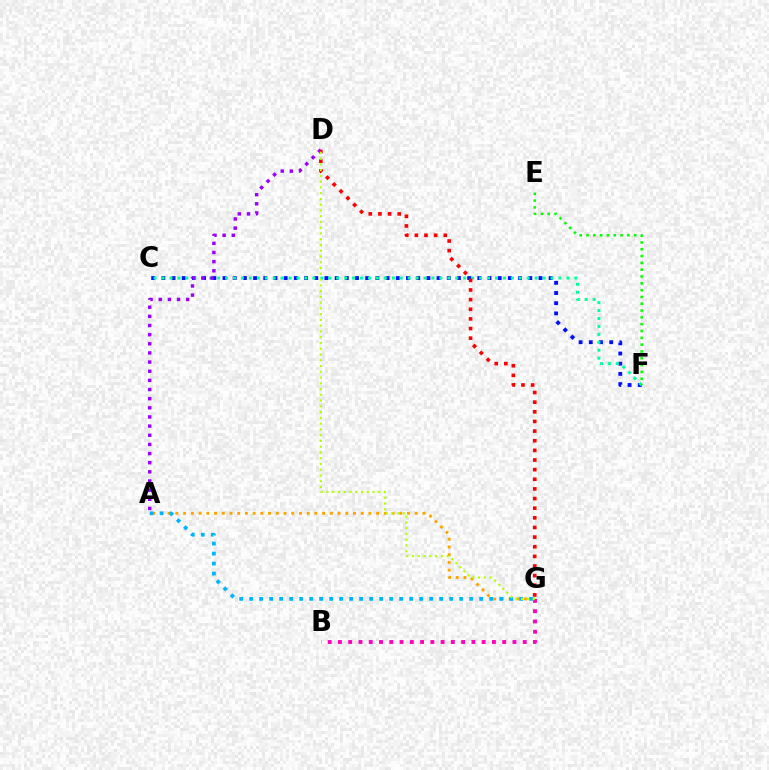{('C', 'F'): [{'color': '#0010ff', 'line_style': 'dotted', 'thickness': 2.77}, {'color': '#00ff9d', 'line_style': 'dotted', 'thickness': 2.16}], ('B', 'G'): [{'color': '#ff00bd', 'line_style': 'dotted', 'thickness': 2.79}], ('E', 'F'): [{'color': '#08ff00', 'line_style': 'dotted', 'thickness': 1.85}], ('A', 'G'): [{'color': '#ffa500', 'line_style': 'dotted', 'thickness': 2.1}, {'color': '#00b5ff', 'line_style': 'dotted', 'thickness': 2.72}], ('A', 'D'): [{'color': '#9b00ff', 'line_style': 'dotted', 'thickness': 2.48}], ('D', 'G'): [{'color': '#ff0000', 'line_style': 'dotted', 'thickness': 2.62}, {'color': '#b3ff00', 'line_style': 'dotted', 'thickness': 1.57}]}